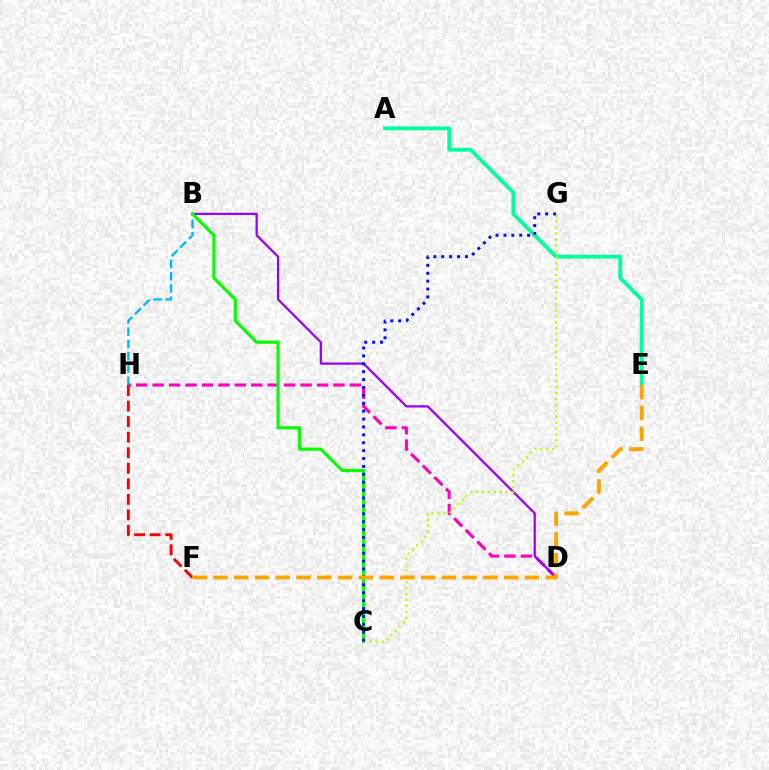{('D', 'H'): [{'color': '#ff00bd', 'line_style': 'dashed', 'thickness': 2.23}], ('B', 'H'): [{'color': '#00b5ff', 'line_style': 'dashed', 'thickness': 1.66}], ('F', 'H'): [{'color': '#ff0000', 'line_style': 'dashed', 'thickness': 2.11}], ('B', 'D'): [{'color': '#9b00ff', 'line_style': 'solid', 'thickness': 1.63}], ('A', 'E'): [{'color': '#00ff9d', 'line_style': 'solid', 'thickness': 2.77}], ('B', 'C'): [{'color': '#08ff00', 'line_style': 'solid', 'thickness': 2.27}], ('C', 'G'): [{'color': '#b3ff00', 'line_style': 'dotted', 'thickness': 1.6}, {'color': '#0010ff', 'line_style': 'dotted', 'thickness': 2.15}], ('E', 'F'): [{'color': '#ffa500', 'line_style': 'dashed', 'thickness': 2.82}]}